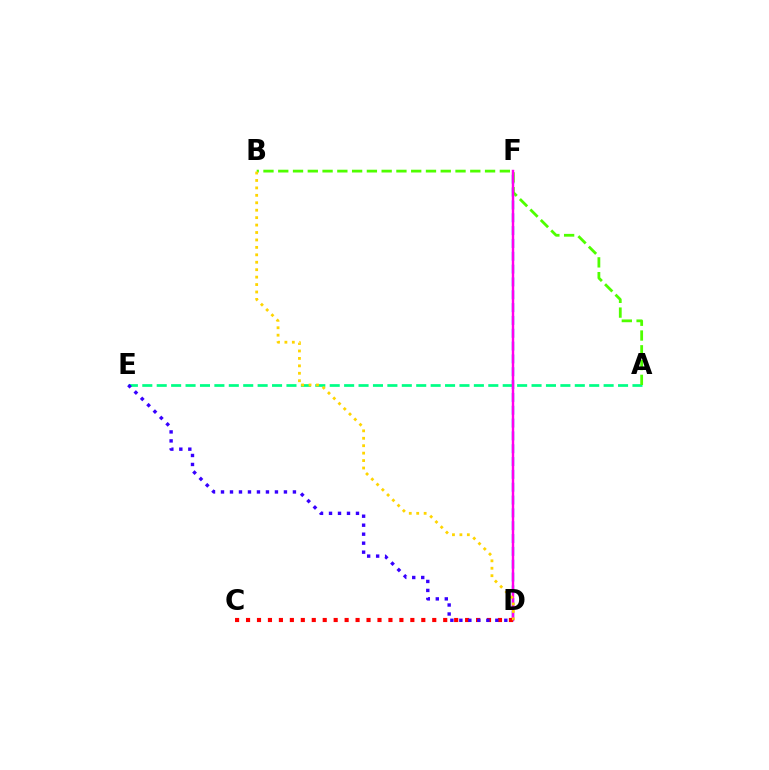{('D', 'F'): [{'color': '#009eff', 'line_style': 'dashed', 'thickness': 1.74}, {'color': '#ff00ed', 'line_style': 'solid', 'thickness': 1.76}], ('A', 'E'): [{'color': '#00ff86', 'line_style': 'dashed', 'thickness': 1.96}], ('A', 'B'): [{'color': '#4fff00', 'line_style': 'dashed', 'thickness': 2.01}], ('C', 'D'): [{'color': '#ff0000', 'line_style': 'dotted', 'thickness': 2.98}], ('B', 'D'): [{'color': '#ffd500', 'line_style': 'dotted', 'thickness': 2.02}], ('D', 'E'): [{'color': '#3700ff', 'line_style': 'dotted', 'thickness': 2.44}]}